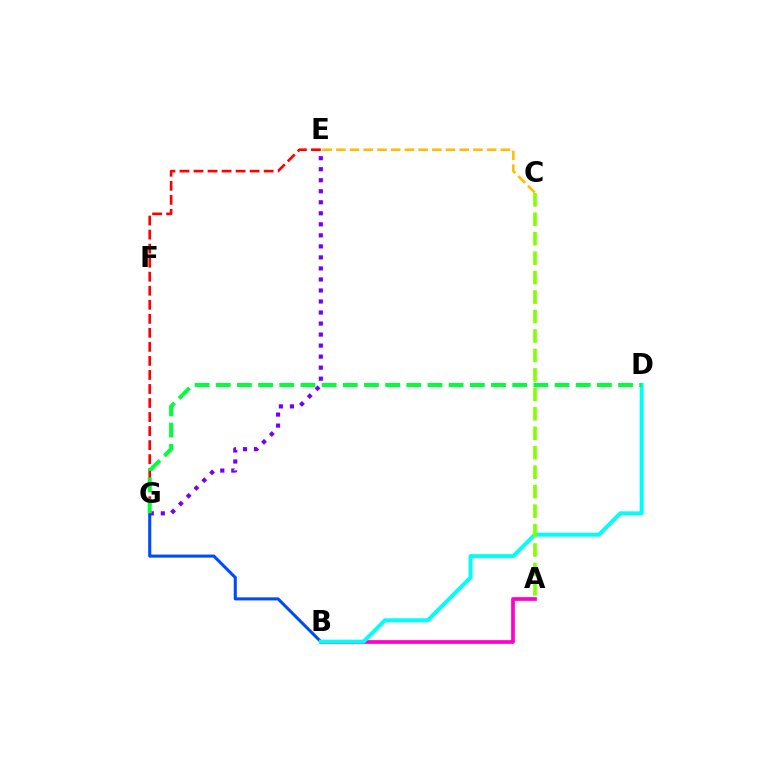{('A', 'B'): [{'color': '#ff00cf', 'line_style': 'solid', 'thickness': 2.67}], ('C', 'E'): [{'color': '#ffbd00', 'line_style': 'dashed', 'thickness': 1.86}], ('B', 'G'): [{'color': '#004bff', 'line_style': 'solid', 'thickness': 2.21}], ('E', 'G'): [{'color': '#ff0000', 'line_style': 'dashed', 'thickness': 1.91}, {'color': '#7200ff', 'line_style': 'dotted', 'thickness': 3.0}], ('B', 'D'): [{'color': '#00fff6', 'line_style': 'solid', 'thickness': 2.85}], ('A', 'C'): [{'color': '#84ff00', 'line_style': 'dashed', 'thickness': 2.64}], ('D', 'G'): [{'color': '#00ff39', 'line_style': 'dashed', 'thickness': 2.88}]}